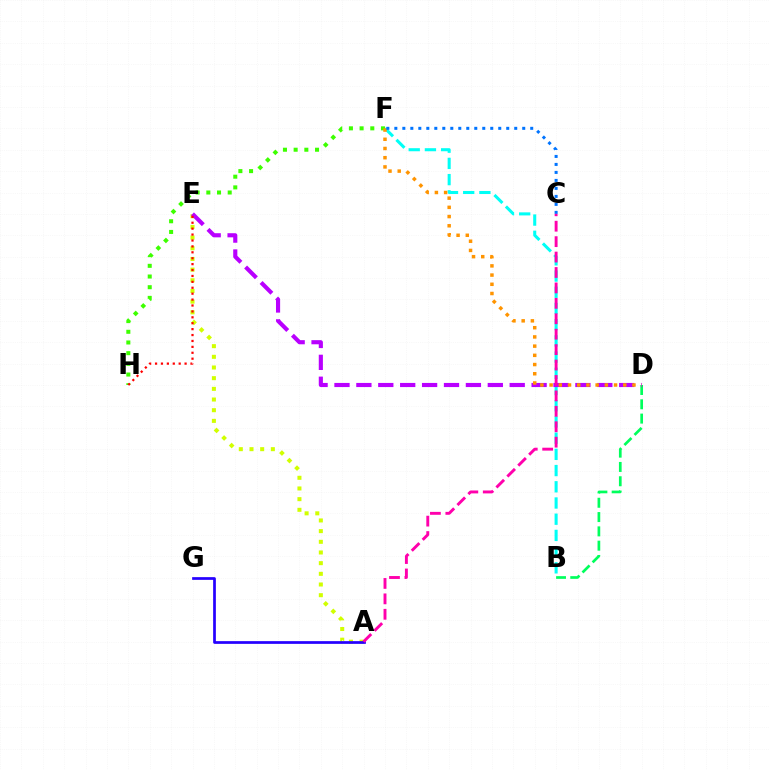{('A', 'E'): [{'color': '#d1ff00', 'line_style': 'dotted', 'thickness': 2.9}], ('B', 'D'): [{'color': '#00ff5c', 'line_style': 'dashed', 'thickness': 1.94}], ('B', 'F'): [{'color': '#00fff6', 'line_style': 'dashed', 'thickness': 2.2}], ('D', 'E'): [{'color': '#b900ff', 'line_style': 'dashed', 'thickness': 2.98}], ('F', 'H'): [{'color': '#3dff00', 'line_style': 'dotted', 'thickness': 2.9}], ('D', 'F'): [{'color': '#ff9400', 'line_style': 'dotted', 'thickness': 2.5}], ('A', 'G'): [{'color': '#2500ff', 'line_style': 'solid', 'thickness': 1.96}], ('E', 'H'): [{'color': '#ff0000', 'line_style': 'dotted', 'thickness': 1.61}], ('C', 'F'): [{'color': '#0074ff', 'line_style': 'dotted', 'thickness': 2.17}], ('A', 'C'): [{'color': '#ff00ac', 'line_style': 'dashed', 'thickness': 2.1}]}